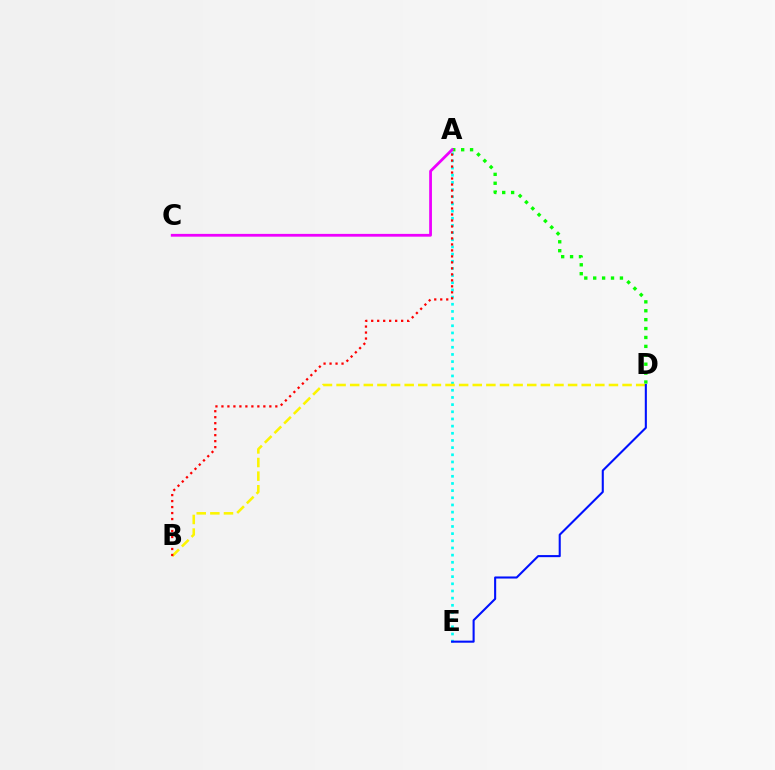{('A', 'E'): [{'color': '#00fff6', 'line_style': 'dotted', 'thickness': 1.95}], ('A', 'D'): [{'color': '#08ff00', 'line_style': 'dotted', 'thickness': 2.42}], ('B', 'D'): [{'color': '#fcf500', 'line_style': 'dashed', 'thickness': 1.85}], ('A', 'B'): [{'color': '#ff0000', 'line_style': 'dotted', 'thickness': 1.63}], ('A', 'C'): [{'color': '#ee00ff', 'line_style': 'solid', 'thickness': 2.0}], ('D', 'E'): [{'color': '#0010ff', 'line_style': 'solid', 'thickness': 1.5}]}